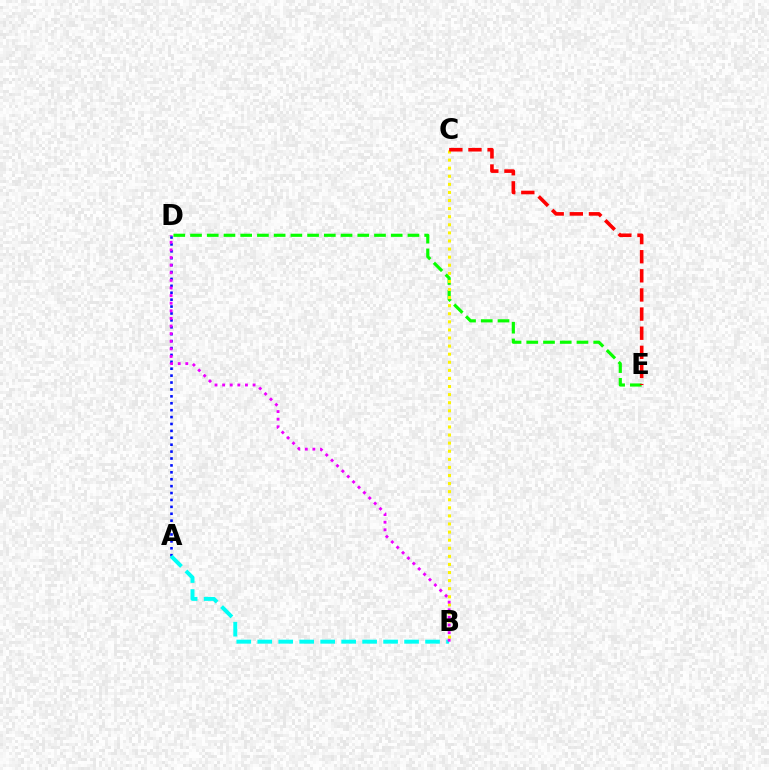{('A', 'D'): [{'color': '#0010ff', 'line_style': 'dotted', 'thickness': 1.88}], ('A', 'B'): [{'color': '#00fff6', 'line_style': 'dashed', 'thickness': 2.85}], ('D', 'E'): [{'color': '#08ff00', 'line_style': 'dashed', 'thickness': 2.27}], ('B', 'C'): [{'color': '#fcf500', 'line_style': 'dotted', 'thickness': 2.2}], ('C', 'E'): [{'color': '#ff0000', 'line_style': 'dashed', 'thickness': 2.6}], ('B', 'D'): [{'color': '#ee00ff', 'line_style': 'dotted', 'thickness': 2.07}]}